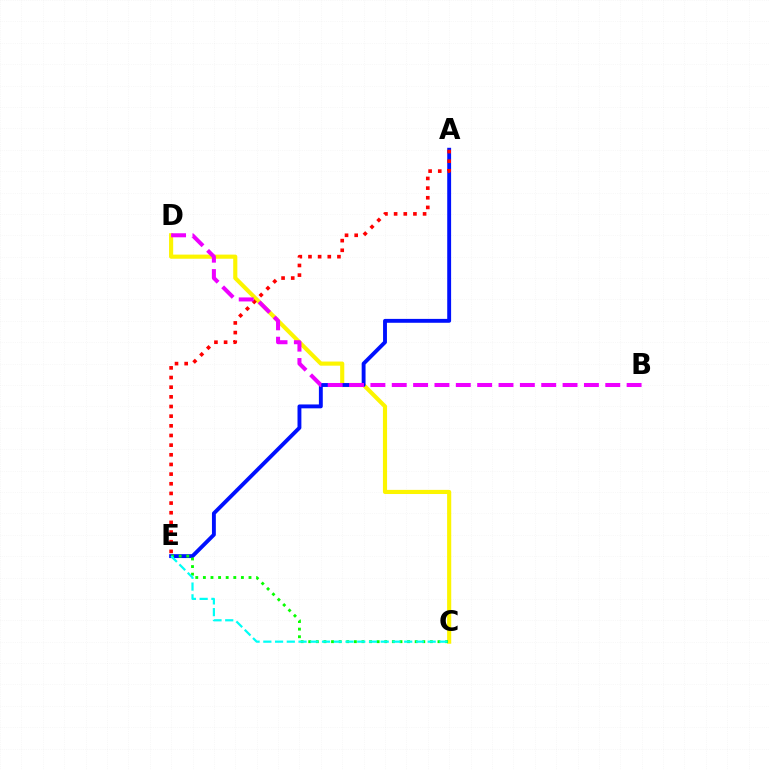{('C', 'D'): [{'color': '#fcf500', 'line_style': 'solid', 'thickness': 2.97}], ('A', 'E'): [{'color': '#0010ff', 'line_style': 'solid', 'thickness': 2.79}, {'color': '#ff0000', 'line_style': 'dotted', 'thickness': 2.62}], ('C', 'E'): [{'color': '#08ff00', 'line_style': 'dotted', 'thickness': 2.07}, {'color': '#00fff6', 'line_style': 'dashed', 'thickness': 1.59}], ('B', 'D'): [{'color': '#ee00ff', 'line_style': 'dashed', 'thickness': 2.9}]}